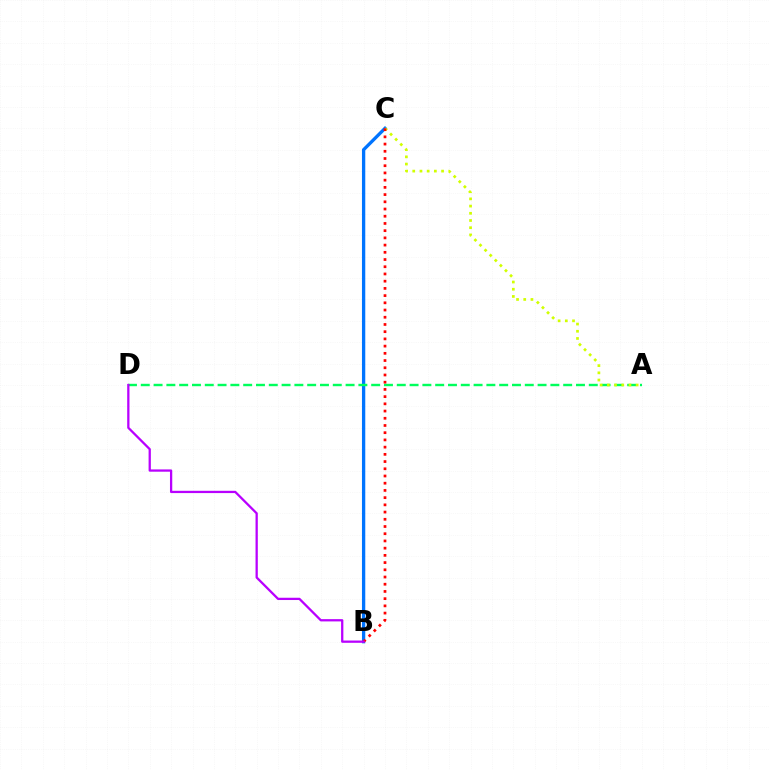{('B', 'C'): [{'color': '#0074ff', 'line_style': 'solid', 'thickness': 2.38}, {'color': '#ff0000', 'line_style': 'dotted', 'thickness': 1.96}], ('A', 'D'): [{'color': '#00ff5c', 'line_style': 'dashed', 'thickness': 1.74}], ('A', 'C'): [{'color': '#d1ff00', 'line_style': 'dotted', 'thickness': 1.96}], ('B', 'D'): [{'color': '#b900ff', 'line_style': 'solid', 'thickness': 1.64}]}